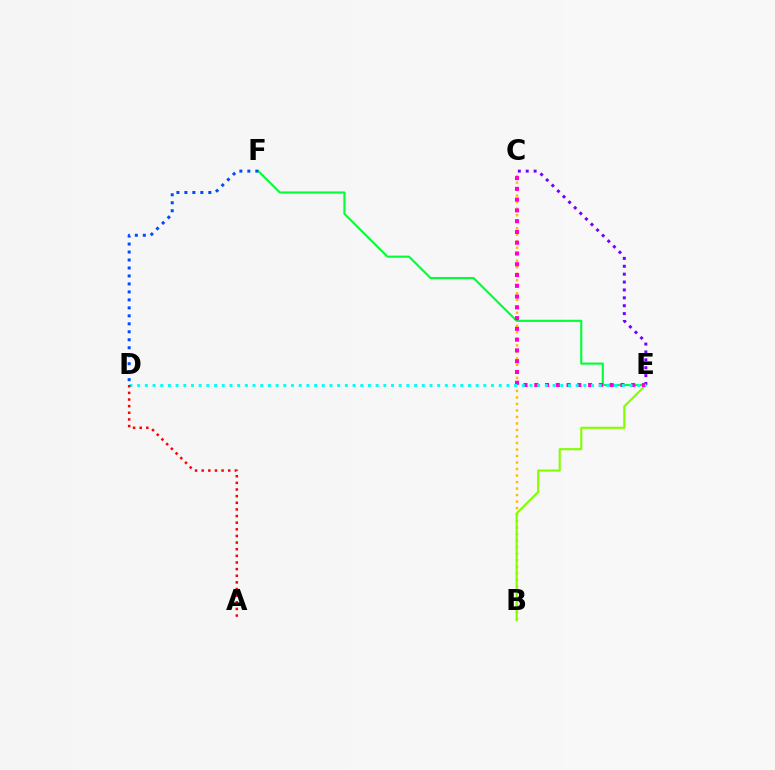{('B', 'C'): [{'color': '#ffbd00', 'line_style': 'dotted', 'thickness': 1.77}], ('E', 'F'): [{'color': '#00ff39', 'line_style': 'solid', 'thickness': 1.53}], ('B', 'E'): [{'color': '#84ff00', 'line_style': 'solid', 'thickness': 1.55}], ('C', 'E'): [{'color': '#7200ff', 'line_style': 'dotted', 'thickness': 2.14}, {'color': '#ff00cf', 'line_style': 'dotted', 'thickness': 2.93}], ('D', 'E'): [{'color': '#00fff6', 'line_style': 'dotted', 'thickness': 2.09}], ('A', 'D'): [{'color': '#ff0000', 'line_style': 'dotted', 'thickness': 1.8}], ('D', 'F'): [{'color': '#004bff', 'line_style': 'dotted', 'thickness': 2.17}]}